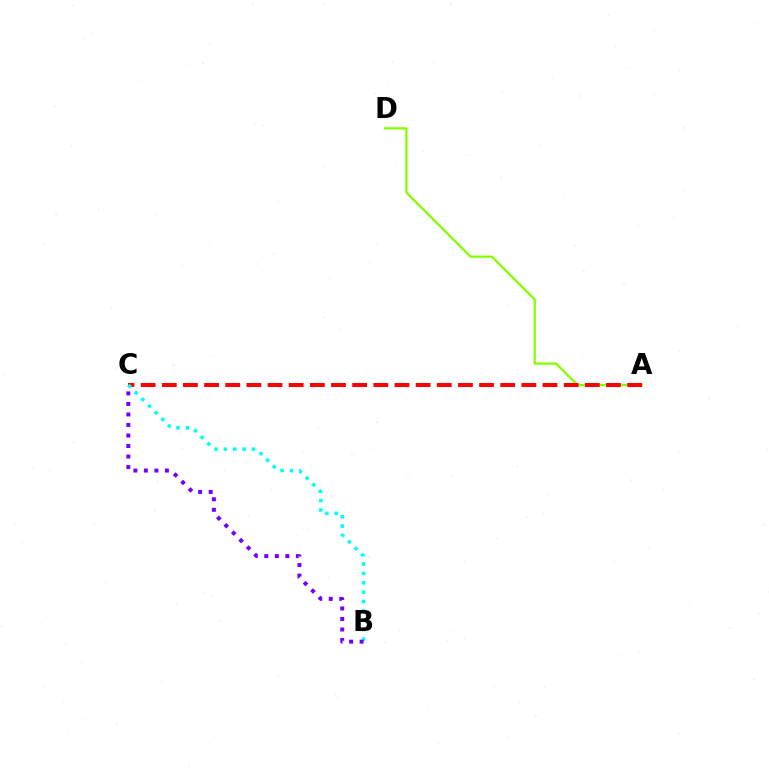{('A', 'D'): [{'color': '#84ff00', 'line_style': 'solid', 'thickness': 1.64}], ('A', 'C'): [{'color': '#ff0000', 'line_style': 'dashed', 'thickness': 2.87}], ('B', 'C'): [{'color': '#00fff6', 'line_style': 'dotted', 'thickness': 2.55}, {'color': '#7200ff', 'line_style': 'dotted', 'thickness': 2.86}]}